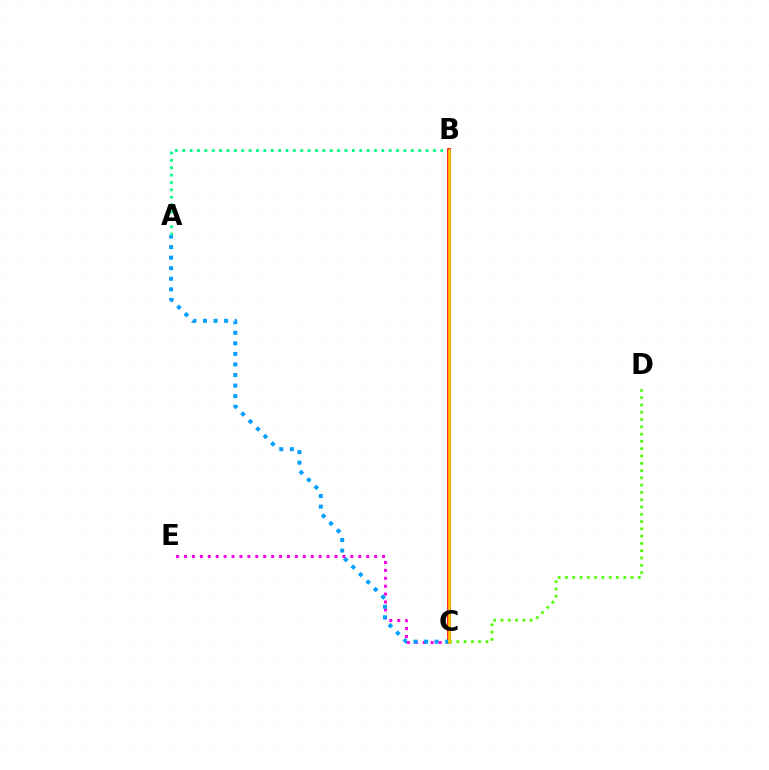{('C', 'E'): [{'color': '#ff00ed', 'line_style': 'dotted', 'thickness': 2.15}], ('B', 'C'): [{'color': '#3700ff', 'line_style': 'solid', 'thickness': 2.17}, {'color': '#ff0000', 'line_style': 'solid', 'thickness': 2.64}, {'color': '#ffd500', 'line_style': 'solid', 'thickness': 1.8}], ('A', 'B'): [{'color': '#00ff86', 'line_style': 'dotted', 'thickness': 2.0}], ('C', 'D'): [{'color': '#4fff00', 'line_style': 'dotted', 'thickness': 1.98}], ('A', 'C'): [{'color': '#009eff', 'line_style': 'dotted', 'thickness': 2.87}]}